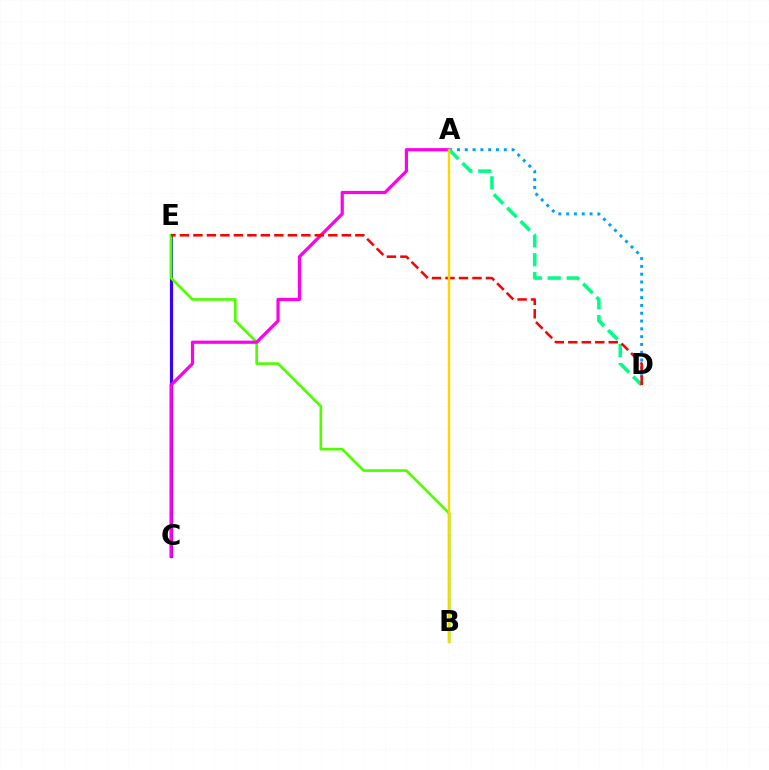{('C', 'E'): [{'color': '#3700ff', 'line_style': 'solid', 'thickness': 2.29}], ('B', 'E'): [{'color': '#4fff00', 'line_style': 'solid', 'thickness': 1.91}], ('A', 'D'): [{'color': '#009eff', 'line_style': 'dotted', 'thickness': 2.12}, {'color': '#00ff86', 'line_style': 'dashed', 'thickness': 2.57}], ('A', 'C'): [{'color': '#ff00ed', 'line_style': 'solid', 'thickness': 2.31}], ('D', 'E'): [{'color': '#ff0000', 'line_style': 'dashed', 'thickness': 1.83}], ('A', 'B'): [{'color': '#ffd500', 'line_style': 'solid', 'thickness': 1.74}]}